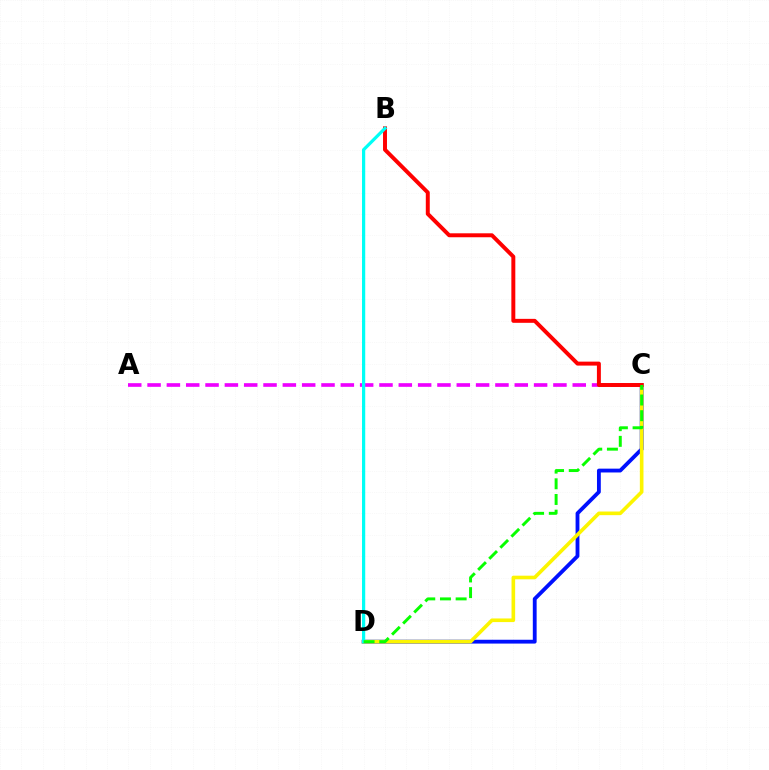{('A', 'C'): [{'color': '#ee00ff', 'line_style': 'dashed', 'thickness': 2.63}], ('C', 'D'): [{'color': '#0010ff', 'line_style': 'solid', 'thickness': 2.75}, {'color': '#fcf500', 'line_style': 'solid', 'thickness': 2.61}, {'color': '#08ff00', 'line_style': 'dashed', 'thickness': 2.13}], ('B', 'C'): [{'color': '#ff0000', 'line_style': 'solid', 'thickness': 2.85}], ('B', 'D'): [{'color': '#00fff6', 'line_style': 'solid', 'thickness': 2.32}]}